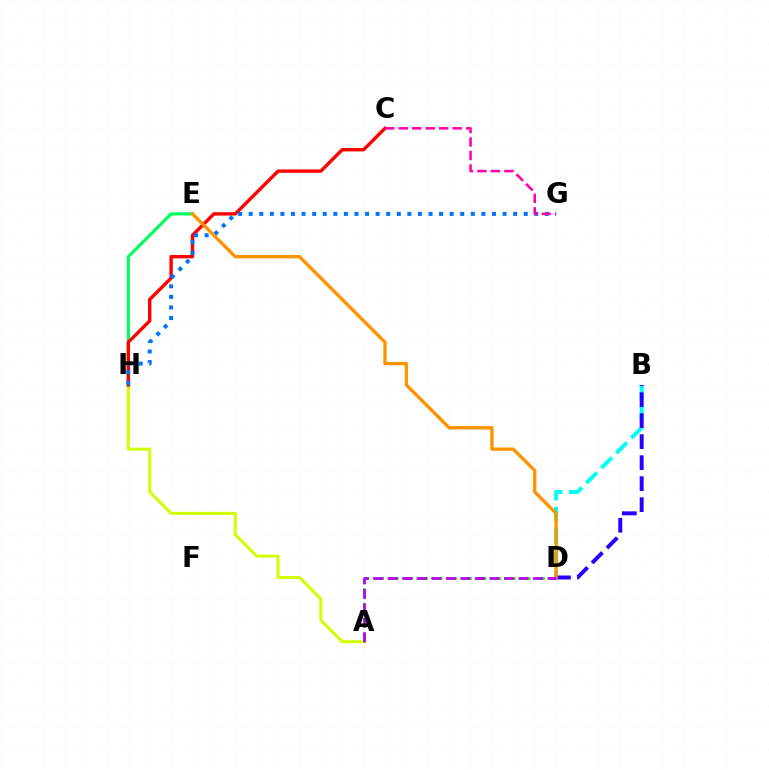{('B', 'D'): [{'color': '#00fff6', 'line_style': 'dashed', 'thickness': 2.88}, {'color': '#2500ff', 'line_style': 'dashed', 'thickness': 2.85}], ('E', 'H'): [{'color': '#00ff5c', 'line_style': 'solid', 'thickness': 2.28}], ('A', 'D'): [{'color': '#3dff00', 'line_style': 'dashed', 'thickness': 1.99}, {'color': '#b900ff', 'line_style': 'dashed', 'thickness': 1.97}], ('A', 'H'): [{'color': '#d1ff00', 'line_style': 'solid', 'thickness': 2.17}], ('C', 'H'): [{'color': '#ff0000', 'line_style': 'solid', 'thickness': 2.44}], ('G', 'H'): [{'color': '#0074ff', 'line_style': 'dotted', 'thickness': 2.87}], ('D', 'E'): [{'color': '#ff9400', 'line_style': 'solid', 'thickness': 2.41}], ('C', 'G'): [{'color': '#ff00ac', 'line_style': 'dashed', 'thickness': 1.83}]}